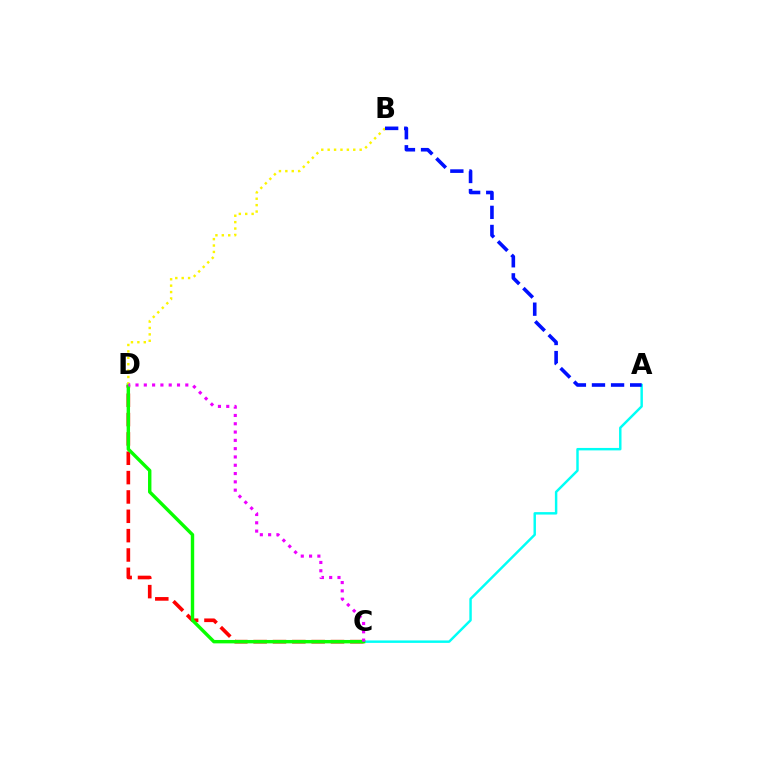{('A', 'C'): [{'color': '#00fff6', 'line_style': 'solid', 'thickness': 1.76}], ('C', 'D'): [{'color': '#ff0000', 'line_style': 'dashed', 'thickness': 2.63}, {'color': '#08ff00', 'line_style': 'solid', 'thickness': 2.45}, {'color': '#ee00ff', 'line_style': 'dotted', 'thickness': 2.26}], ('B', 'D'): [{'color': '#fcf500', 'line_style': 'dotted', 'thickness': 1.74}], ('A', 'B'): [{'color': '#0010ff', 'line_style': 'dashed', 'thickness': 2.59}]}